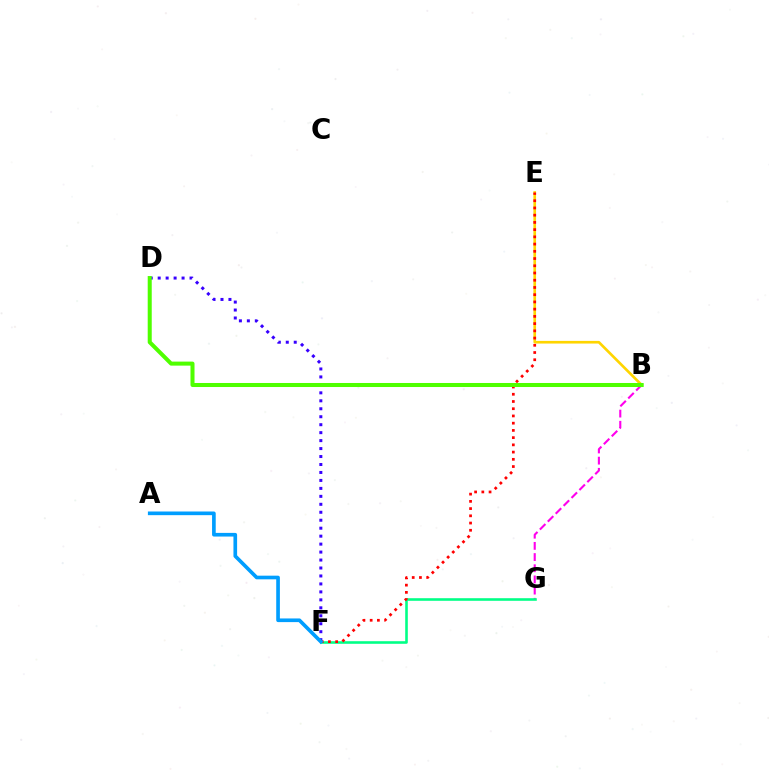{('B', 'E'): [{'color': '#ffd500', 'line_style': 'solid', 'thickness': 1.91}], ('B', 'G'): [{'color': '#ff00ed', 'line_style': 'dashed', 'thickness': 1.52}], ('F', 'G'): [{'color': '#00ff86', 'line_style': 'solid', 'thickness': 1.87}], ('E', 'F'): [{'color': '#ff0000', 'line_style': 'dotted', 'thickness': 1.96}], ('D', 'F'): [{'color': '#3700ff', 'line_style': 'dotted', 'thickness': 2.16}], ('B', 'D'): [{'color': '#4fff00', 'line_style': 'solid', 'thickness': 2.9}], ('A', 'F'): [{'color': '#009eff', 'line_style': 'solid', 'thickness': 2.63}]}